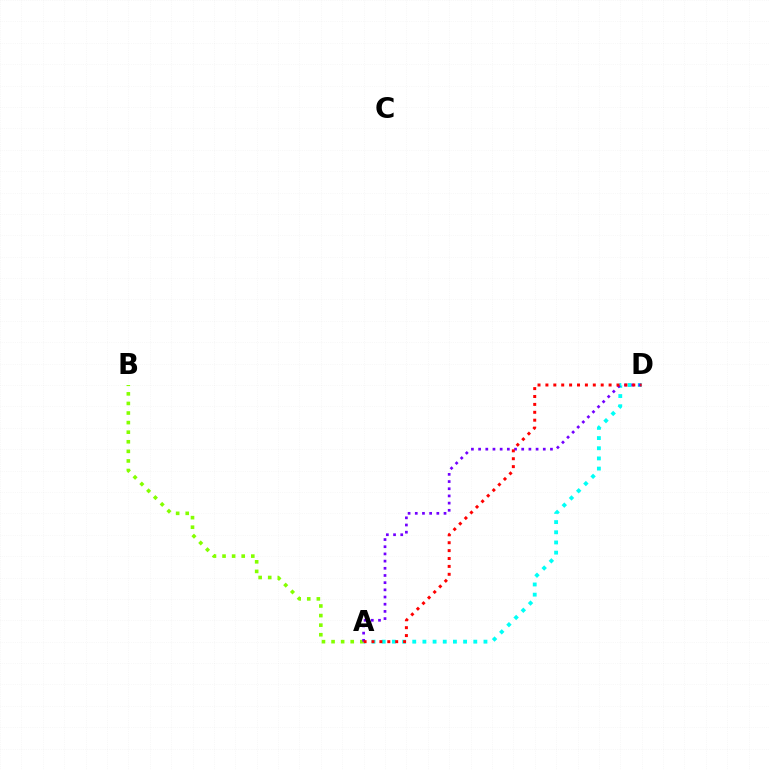{('A', 'B'): [{'color': '#84ff00', 'line_style': 'dotted', 'thickness': 2.6}], ('A', 'D'): [{'color': '#00fff6', 'line_style': 'dotted', 'thickness': 2.76}, {'color': '#7200ff', 'line_style': 'dotted', 'thickness': 1.95}, {'color': '#ff0000', 'line_style': 'dotted', 'thickness': 2.15}]}